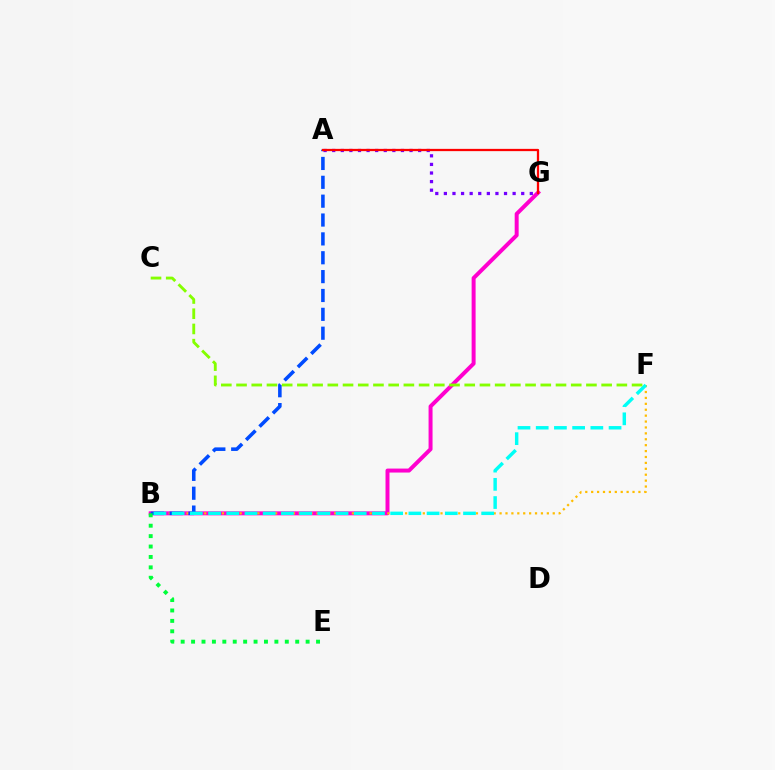{('B', 'G'): [{'color': '#ff00cf', 'line_style': 'solid', 'thickness': 2.86}], ('A', 'G'): [{'color': '#7200ff', 'line_style': 'dotted', 'thickness': 2.33}, {'color': '#ff0000', 'line_style': 'solid', 'thickness': 1.64}], ('B', 'F'): [{'color': '#ffbd00', 'line_style': 'dotted', 'thickness': 1.6}, {'color': '#00fff6', 'line_style': 'dashed', 'thickness': 2.47}], ('A', 'B'): [{'color': '#004bff', 'line_style': 'dashed', 'thickness': 2.56}], ('B', 'E'): [{'color': '#00ff39', 'line_style': 'dotted', 'thickness': 2.83}], ('C', 'F'): [{'color': '#84ff00', 'line_style': 'dashed', 'thickness': 2.07}]}